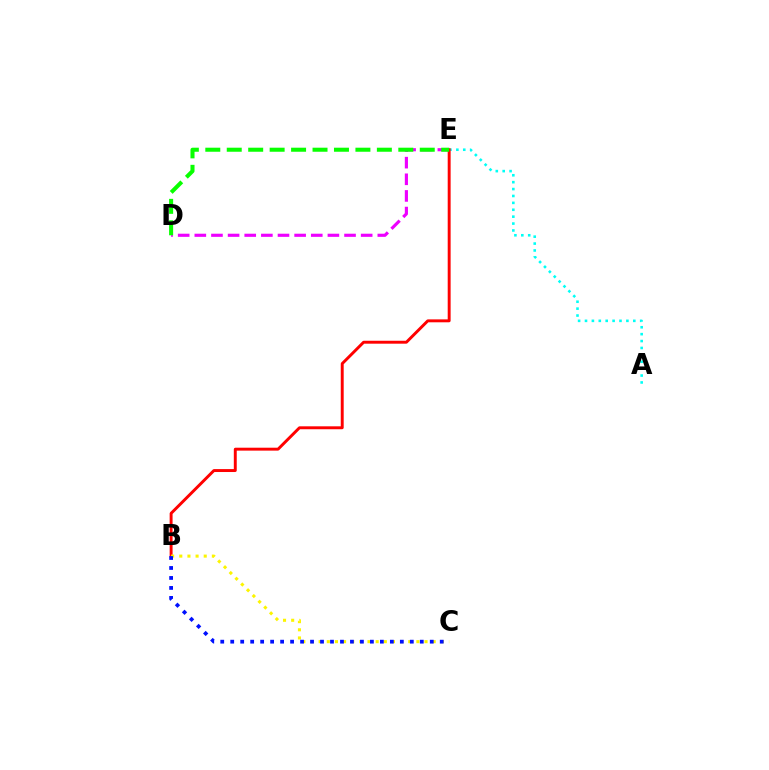{('A', 'E'): [{'color': '#00fff6', 'line_style': 'dotted', 'thickness': 1.87}], ('D', 'E'): [{'color': '#ee00ff', 'line_style': 'dashed', 'thickness': 2.26}, {'color': '#08ff00', 'line_style': 'dashed', 'thickness': 2.91}], ('B', 'E'): [{'color': '#ff0000', 'line_style': 'solid', 'thickness': 2.11}], ('B', 'C'): [{'color': '#fcf500', 'line_style': 'dotted', 'thickness': 2.21}, {'color': '#0010ff', 'line_style': 'dotted', 'thickness': 2.71}]}